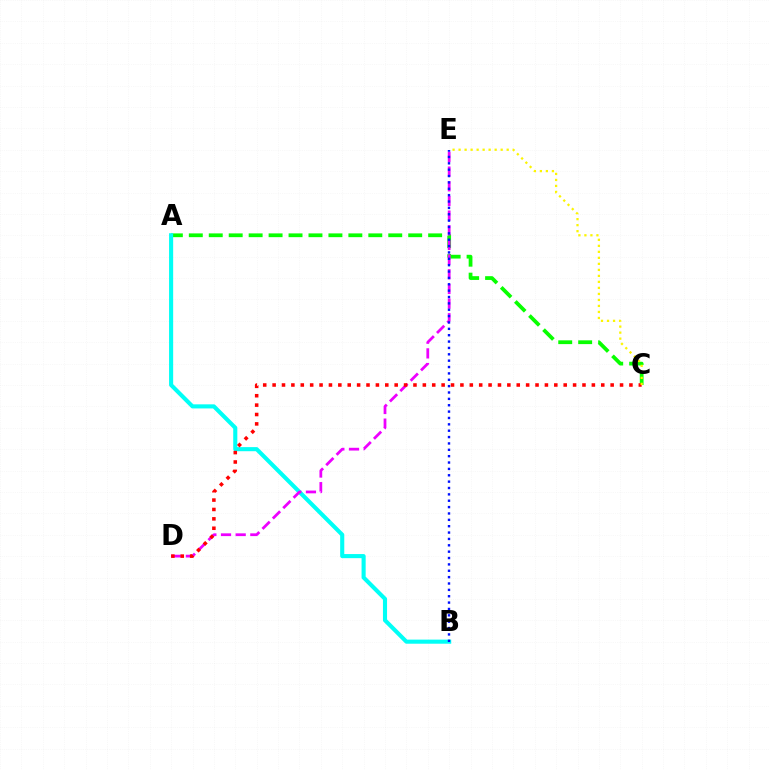{('A', 'C'): [{'color': '#08ff00', 'line_style': 'dashed', 'thickness': 2.71}], ('A', 'B'): [{'color': '#00fff6', 'line_style': 'solid', 'thickness': 2.95}], ('D', 'E'): [{'color': '#ee00ff', 'line_style': 'dashed', 'thickness': 1.99}], ('C', 'D'): [{'color': '#ff0000', 'line_style': 'dotted', 'thickness': 2.55}], ('C', 'E'): [{'color': '#fcf500', 'line_style': 'dotted', 'thickness': 1.63}], ('B', 'E'): [{'color': '#0010ff', 'line_style': 'dotted', 'thickness': 1.73}]}